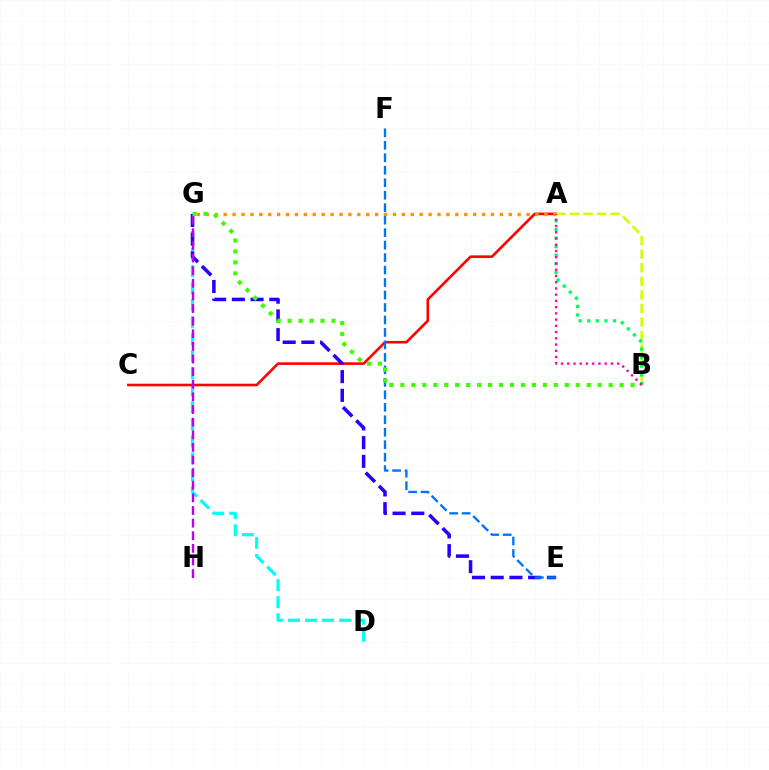{('D', 'G'): [{'color': '#00fff6', 'line_style': 'dashed', 'thickness': 2.31}], ('A', 'C'): [{'color': '#ff0000', 'line_style': 'solid', 'thickness': 1.87}], ('E', 'G'): [{'color': '#2500ff', 'line_style': 'dashed', 'thickness': 2.54}], ('E', 'F'): [{'color': '#0074ff', 'line_style': 'dashed', 'thickness': 1.69}], ('G', 'H'): [{'color': '#b900ff', 'line_style': 'dashed', 'thickness': 1.71}], ('A', 'G'): [{'color': '#ff9400', 'line_style': 'dotted', 'thickness': 2.42}], ('A', 'B'): [{'color': '#d1ff00', 'line_style': 'dashed', 'thickness': 1.84}, {'color': '#00ff5c', 'line_style': 'dotted', 'thickness': 2.33}, {'color': '#ff00ac', 'line_style': 'dotted', 'thickness': 1.69}], ('B', 'G'): [{'color': '#3dff00', 'line_style': 'dotted', 'thickness': 2.98}]}